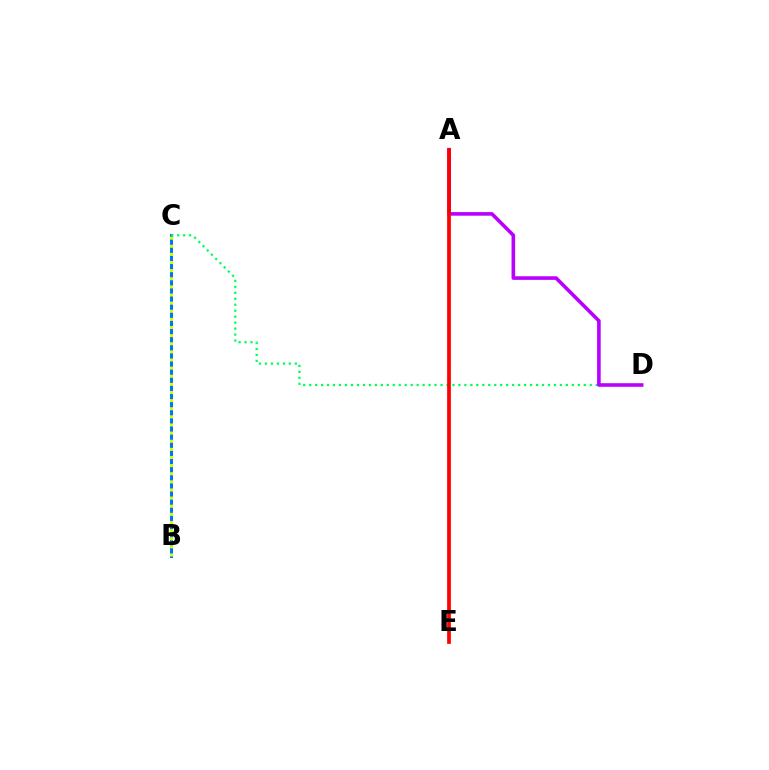{('B', 'C'): [{'color': '#0074ff', 'line_style': 'solid', 'thickness': 2.2}, {'color': '#d1ff00', 'line_style': 'dotted', 'thickness': 2.21}], ('C', 'D'): [{'color': '#00ff5c', 'line_style': 'dotted', 'thickness': 1.62}], ('A', 'D'): [{'color': '#b900ff', 'line_style': 'solid', 'thickness': 2.6}], ('A', 'E'): [{'color': '#ff0000', 'line_style': 'solid', 'thickness': 2.69}]}